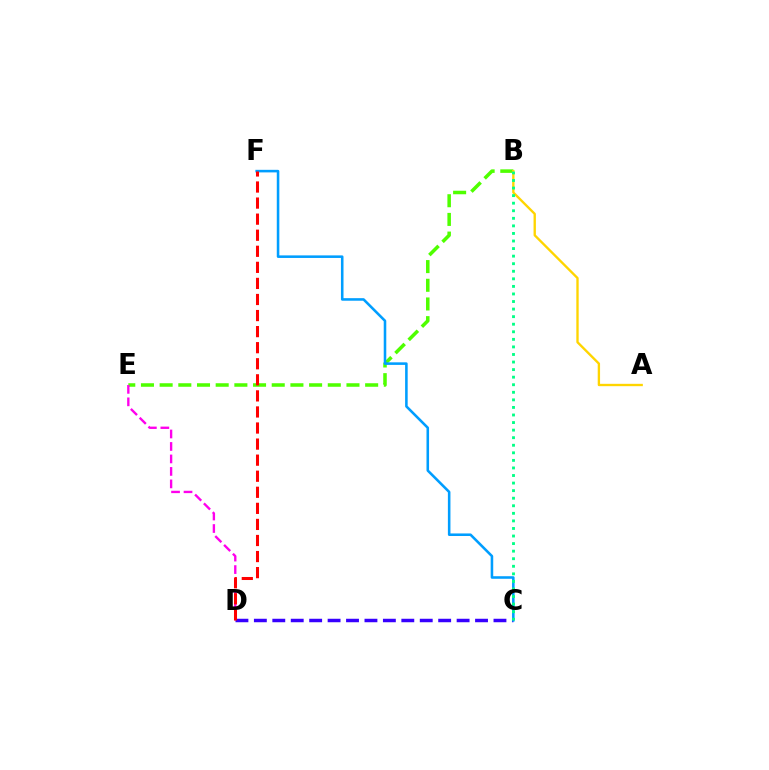{('B', 'E'): [{'color': '#4fff00', 'line_style': 'dashed', 'thickness': 2.54}], ('D', 'E'): [{'color': '#ff00ed', 'line_style': 'dashed', 'thickness': 1.7}], ('C', 'D'): [{'color': '#3700ff', 'line_style': 'dashed', 'thickness': 2.5}], ('C', 'F'): [{'color': '#009eff', 'line_style': 'solid', 'thickness': 1.85}], ('A', 'B'): [{'color': '#ffd500', 'line_style': 'solid', 'thickness': 1.69}], ('B', 'C'): [{'color': '#00ff86', 'line_style': 'dotted', 'thickness': 2.06}], ('D', 'F'): [{'color': '#ff0000', 'line_style': 'dashed', 'thickness': 2.18}]}